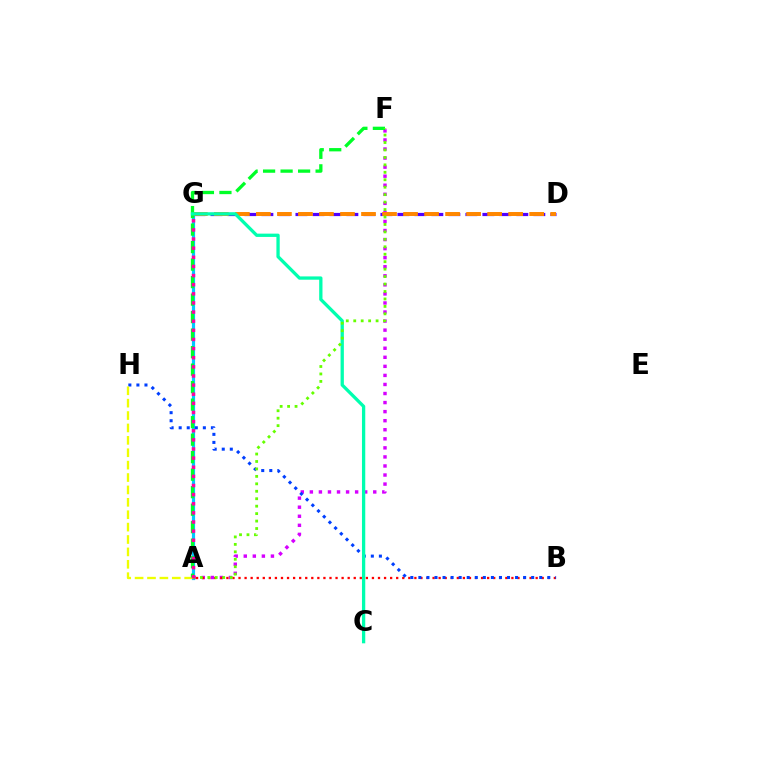{('A', 'F'): [{'color': '#d600ff', 'line_style': 'dotted', 'thickness': 2.46}, {'color': '#00ff27', 'line_style': 'dashed', 'thickness': 2.38}, {'color': '#66ff00', 'line_style': 'dotted', 'thickness': 2.02}], ('A', 'G'): [{'color': '#00c7ff', 'line_style': 'solid', 'thickness': 2.29}, {'color': '#ff00a0', 'line_style': 'dotted', 'thickness': 2.48}], ('A', 'B'): [{'color': '#ff0000', 'line_style': 'dotted', 'thickness': 1.65}], ('D', 'G'): [{'color': '#4f00ff', 'line_style': 'dashed', 'thickness': 2.31}, {'color': '#ff8800', 'line_style': 'dashed', 'thickness': 2.86}], ('B', 'H'): [{'color': '#003fff', 'line_style': 'dotted', 'thickness': 2.19}], ('A', 'H'): [{'color': '#eeff00', 'line_style': 'dashed', 'thickness': 1.68}], ('C', 'G'): [{'color': '#00ffaf', 'line_style': 'solid', 'thickness': 2.37}]}